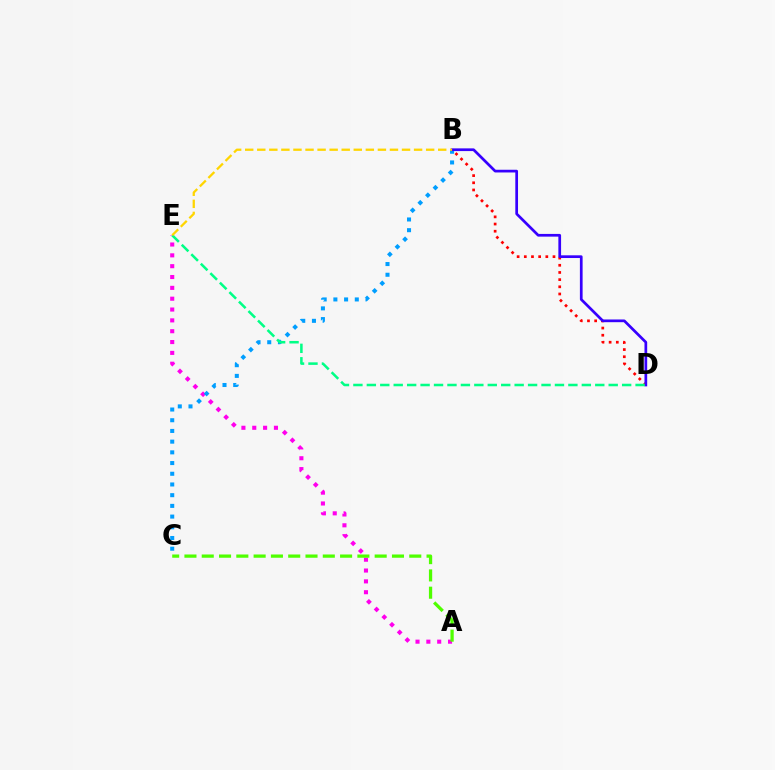{('A', 'E'): [{'color': '#ff00ed', 'line_style': 'dotted', 'thickness': 2.94}], ('B', 'C'): [{'color': '#009eff', 'line_style': 'dotted', 'thickness': 2.91}], ('B', 'D'): [{'color': '#ff0000', 'line_style': 'dotted', 'thickness': 1.95}, {'color': '#3700ff', 'line_style': 'solid', 'thickness': 1.95}], ('D', 'E'): [{'color': '#00ff86', 'line_style': 'dashed', 'thickness': 1.83}], ('A', 'C'): [{'color': '#4fff00', 'line_style': 'dashed', 'thickness': 2.35}], ('B', 'E'): [{'color': '#ffd500', 'line_style': 'dashed', 'thickness': 1.64}]}